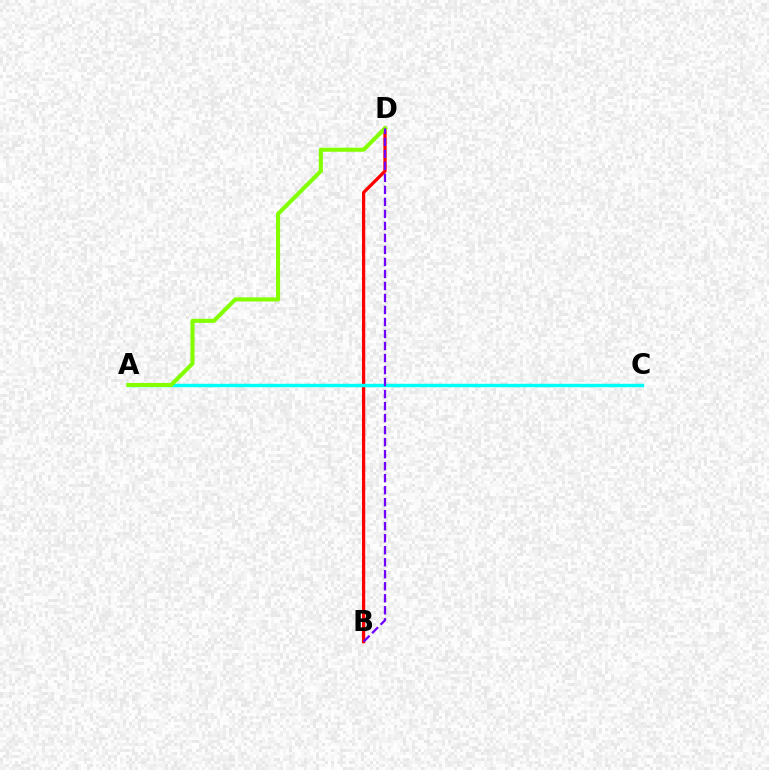{('B', 'D'): [{'color': '#ff0000', 'line_style': 'solid', 'thickness': 2.35}, {'color': '#7200ff', 'line_style': 'dashed', 'thickness': 1.63}], ('A', 'C'): [{'color': '#00fff6', 'line_style': 'solid', 'thickness': 2.48}], ('A', 'D'): [{'color': '#84ff00', 'line_style': 'solid', 'thickness': 2.94}]}